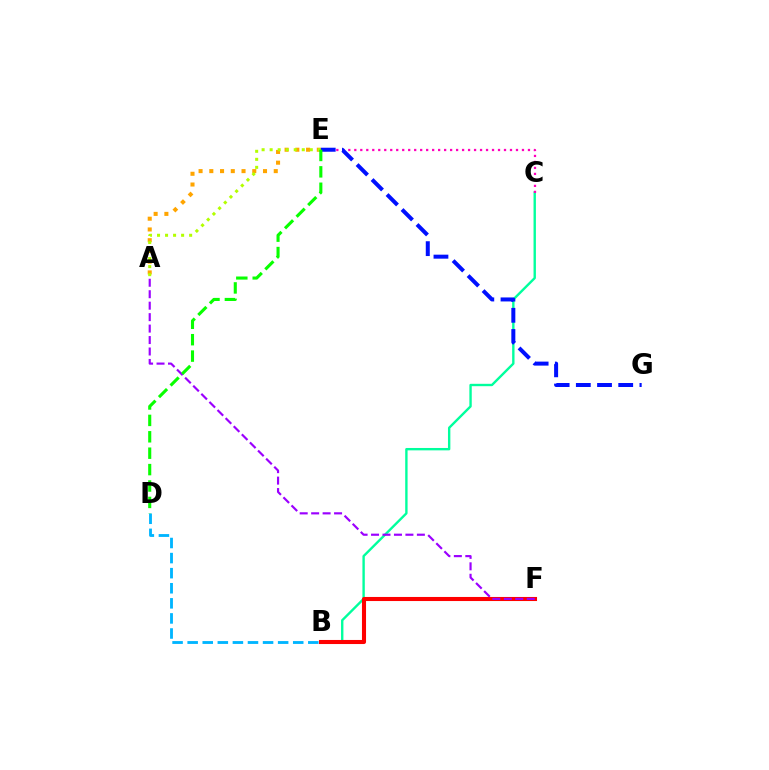{('A', 'E'): [{'color': '#ffa500', 'line_style': 'dotted', 'thickness': 2.92}, {'color': '#b3ff00', 'line_style': 'dotted', 'thickness': 2.18}], ('B', 'C'): [{'color': '#00ff9d', 'line_style': 'solid', 'thickness': 1.71}], ('B', 'F'): [{'color': '#ff0000', 'line_style': 'solid', 'thickness': 2.94}], ('B', 'D'): [{'color': '#00b5ff', 'line_style': 'dashed', 'thickness': 2.05}], ('A', 'F'): [{'color': '#9b00ff', 'line_style': 'dashed', 'thickness': 1.56}], ('C', 'E'): [{'color': '#ff00bd', 'line_style': 'dotted', 'thickness': 1.63}], ('E', 'G'): [{'color': '#0010ff', 'line_style': 'dashed', 'thickness': 2.88}], ('D', 'E'): [{'color': '#08ff00', 'line_style': 'dashed', 'thickness': 2.23}]}